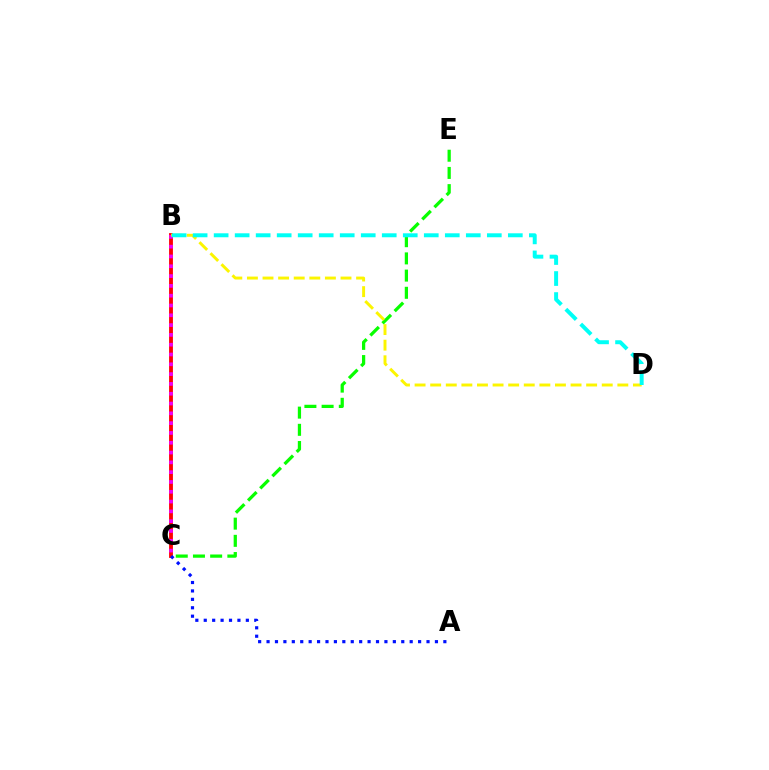{('C', 'E'): [{'color': '#08ff00', 'line_style': 'dashed', 'thickness': 2.34}], ('B', 'C'): [{'color': '#ff0000', 'line_style': 'solid', 'thickness': 2.75}, {'color': '#ee00ff', 'line_style': 'dotted', 'thickness': 2.66}], ('A', 'C'): [{'color': '#0010ff', 'line_style': 'dotted', 'thickness': 2.29}], ('B', 'D'): [{'color': '#fcf500', 'line_style': 'dashed', 'thickness': 2.12}, {'color': '#00fff6', 'line_style': 'dashed', 'thickness': 2.85}]}